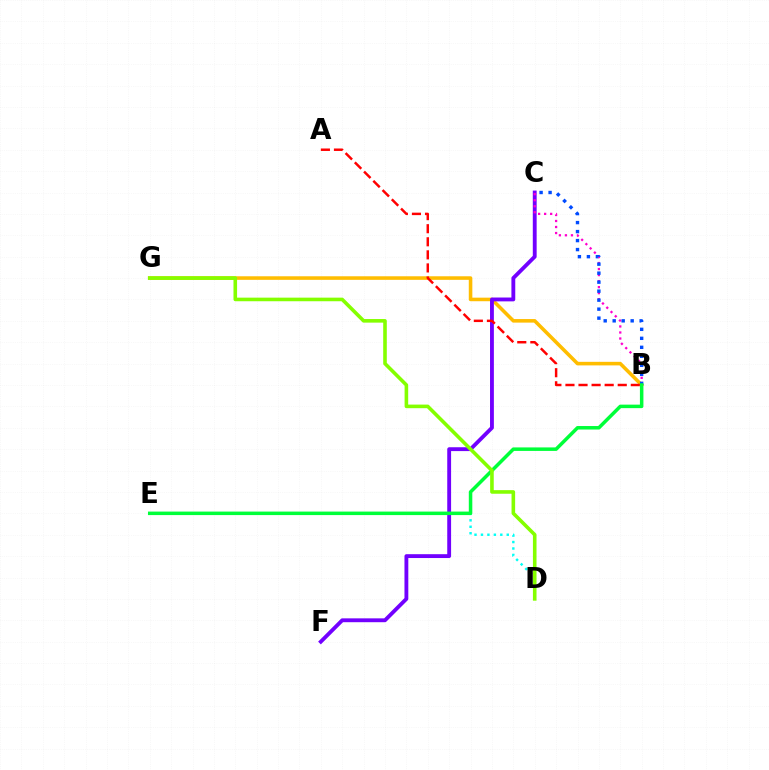{('B', 'G'): [{'color': '#ffbd00', 'line_style': 'solid', 'thickness': 2.57}], ('C', 'F'): [{'color': '#7200ff', 'line_style': 'solid', 'thickness': 2.77}], ('A', 'B'): [{'color': '#ff0000', 'line_style': 'dashed', 'thickness': 1.78}], ('B', 'C'): [{'color': '#ff00cf', 'line_style': 'dotted', 'thickness': 1.64}, {'color': '#004bff', 'line_style': 'dotted', 'thickness': 2.44}], ('D', 'E'): [{'color': '#00fff6', 'line_style': 'dotted', 'thickness': 1.75}], ('B', 'E'): [{'color': '#00ff39', 'line_style': 'solid', 'thickness': 2.52}], ('D', 'G'): [{'color': '#84ff00', 'line_style': 'solid', 'thickness': 2.59}]}